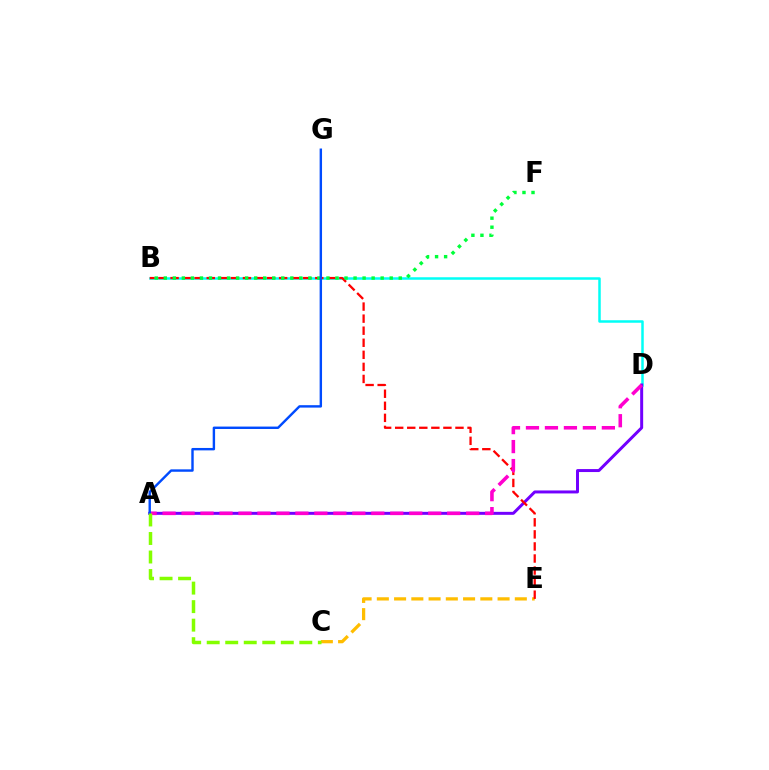{('C', 'E'): [{'color': '#ffbd00', 'line_style': 'dashed', 'thickness': 2.34}], ('B', 'D'): [{'color': '#00fff6', 'line_style': 'solid', 'thickness': 1.8}], ('A', 'D'): [{'color': '#7200ff', 'line_style': 'solid', 'thickness': 2.14}, {'color': '#ff00cf', 'line_style': 'dashed', 'thickness': 2.58}], ('B', 'E'): [{'color': '#ff0000', 'line_style': 'dashed', 'thickness': 1.64}], ('B', 'F'): [{'color': '#00ff39', 'line_style': 'dotted', 'thickness': 2.46}], ('A', 'G'): [{'color': '#004bff', 'line_style': 'solid', 'thickness': 1.74}], ('A', 'C'): [{'color': '#84ff00', 'line_style': 'dashed', 'thickness': 2.52}]}